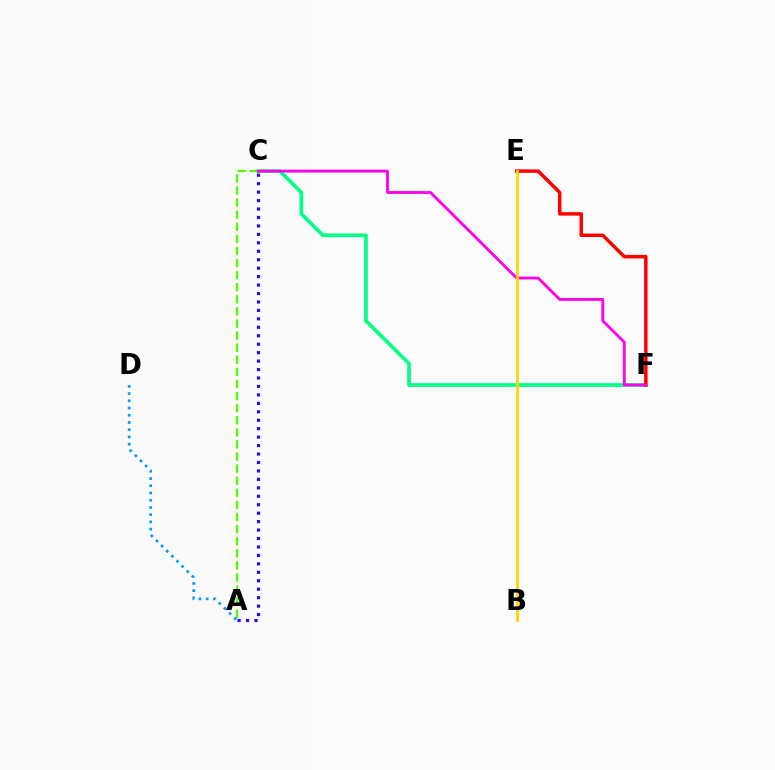{('A', 'C'): [{'color': '#3700ff', 'line_style': 'dotted', 'thickness': 2.3}, {'color': '#4fff00', 'line_style': 'dashed', 'thickness': 1.64}], ('A', 'D'): [{'color': '#009eff', 'line_style': 'dotted', 'thickness': 1.96}], ('C', 'F'): [{'color': '#00ff86', 'line_style': 'solid', 'thickness': 2.65}, {'color': '#ff00ed', 'line_style': 'solid', 'thickness': 2.04}], ('E', 'F'): [{'color': '#ff0000', 'line_style': 'solid', 'thickness': 2.5}], ('B', 'E'): [{'color': '#ffd500', 'line_style': 'solid', 'thickness': 2.01}]}